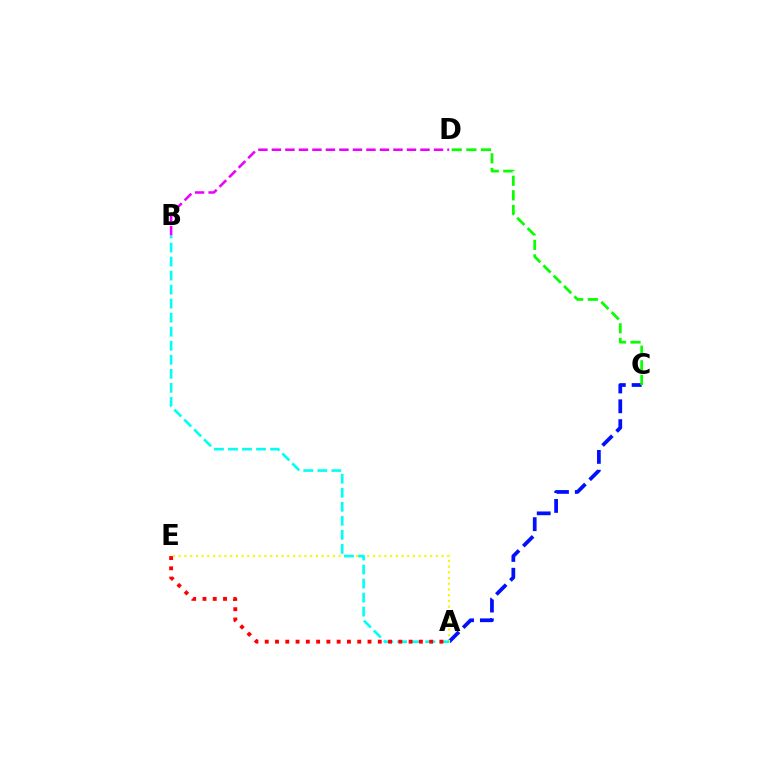{('A', 'C'): [{'color': '#0010ff', 'line_style': 'dashed', 'thickness': 2.69}], ('A', 'E'): [{'color': '#fcf500', 'line_style': 'dotted', 'thickness': 1.55}, {'color': '#ff0000', 'line_style': 'dotted', 'thickness': 2.79}], ('A', 'B'): [{'color': '#00fff6', 'line_style': 'dashed', 'thickness': 1.91}], ('C', 'D'): [{'color': '#08ff00', 'line_style': 'dashed', 'thickness': 1.98}], ('B', 'D'): [{'color': '#ee00ff', 'line_style': 'dashed', 'thickness': 1.83}]}